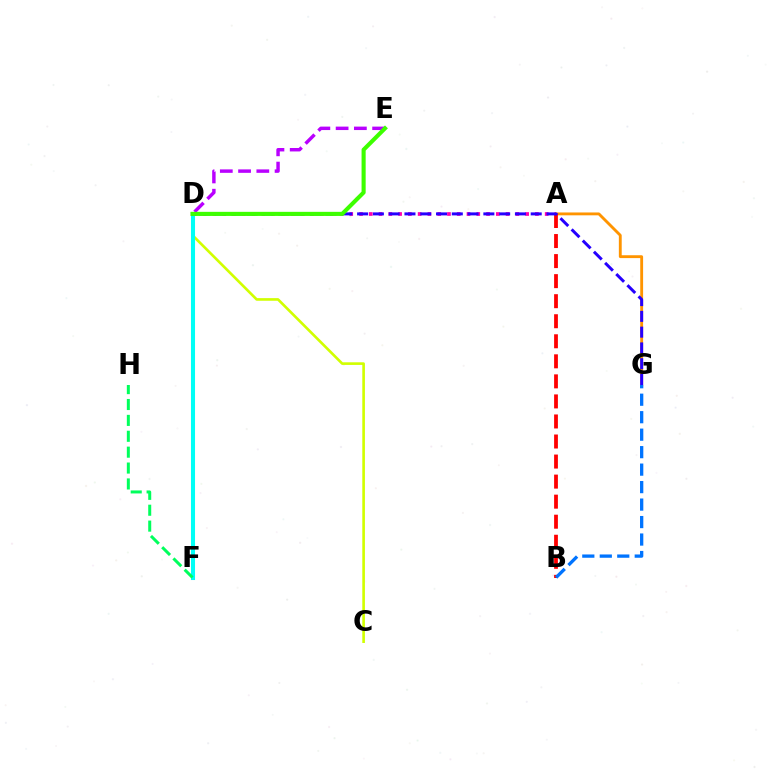{('A', 'D'): [{'color': '#ff00ac', 'line_style': 'dotted', 'thickness': 2.66}], ('C', 'D'): [{'color': '#d1ff00', 'line_style': 'solid', 'thickness': 1.9}], ('A', 'G'): [{'color': '#ff9400', 'line_style': 'solid', 'thickness': 2.06}], ('D', 'F'): [{'color': '#00fff6', 'line_style': 'solid', 'thickness': 2.92}], ('A', 'B'): [{'color': '#ff0000', 'line_style': 'dashed', 'thickness': 2.72}], ('F', 'H'): [{'color': '#00ff5c', 'line_style': 'dashed', 'thickness': 2.16}], ('D', 'G'): [{'color': '#2500ff', 'line_style': 'dashed', 'thickness': 2.14}], ('B', 'G'): [{'color': '#0074ff', 'line_style': 'dashed', 'thickness': 2.37}], ('D', 'E'): [{'color': '#b900ff', 'line_style': 'dashed', 'thickness': 2.48}, {'color': '#3dff00', 'line_style': 'solid', 'thickness': 2.95}]}